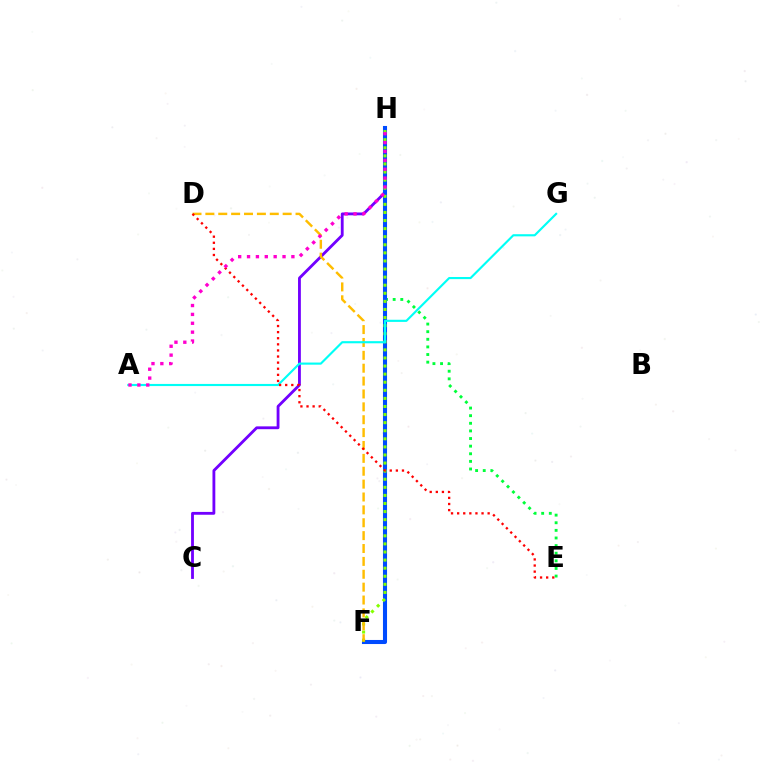{('E', 'H'): [{'color': '#00ff39', 'line_style': 'dotted', 'thickness': 2.07}], ('C', 'H'): [{'color': '#7200ff', 'line_style': 'solid', 'thickness': 2.04}], ('F', 'H'): [{'color': '#004bff', 'line_style': 'solid', 'thickness': 2.93}, {'color': '#84ff00', 'line_style': 'dotted', 'thickness': 2.2}], ('D', 'F'): [{'color': '#ffbd00', 'line_style': 'dashed', 'thickness': 1.75}], ('A', 'G'): [{'color': '#00fff6', 'line_style': 'solid', 'thickness': 1.54}], ('D', 'E'): [{'color': '#ff0000', 'line_style': 'dotted', 'thickness': 1.66}], ('A', 'H'): [{'color': '#ff00cf', 'line_style': 'dotted', 'thickness': 2.41}]}